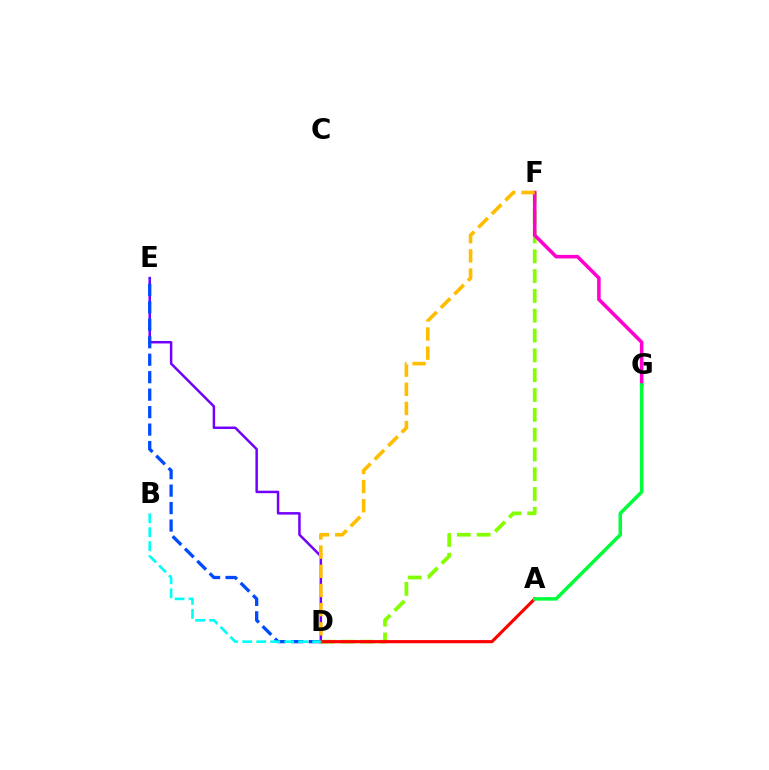{('D', 'E'): [{'color': '#7200ff', 'line_style': 'solid', 'thickness': 1.79}, {'color': '#004bff', 'line_style': 'dashed', 'thickness': 2.37}], ('D', 'F'): [{'color': '#84ff00', 'line_style': 'dashed', 'thickness': 2.69}, {'color': '#ffbd00', 'line_style': 'dashed', 'thickness': 2.6}], ('F', 'G'): [{'color': '#ff00cf', 'line_style': 'solid', 'thickness': 2.56}], ('A', 'D'): [{'color': '#ff0000', 'line_style': 'solid', 'thickness': 2.26}], ('A', 'G'): [{'color': '#00ff39', 'line_style': 'solid', 'thickness': 2.53}], ('B', 'D'): [{'color': '#00fff6', 'line_style': 'dashed', 'thickness': 1.9}]}